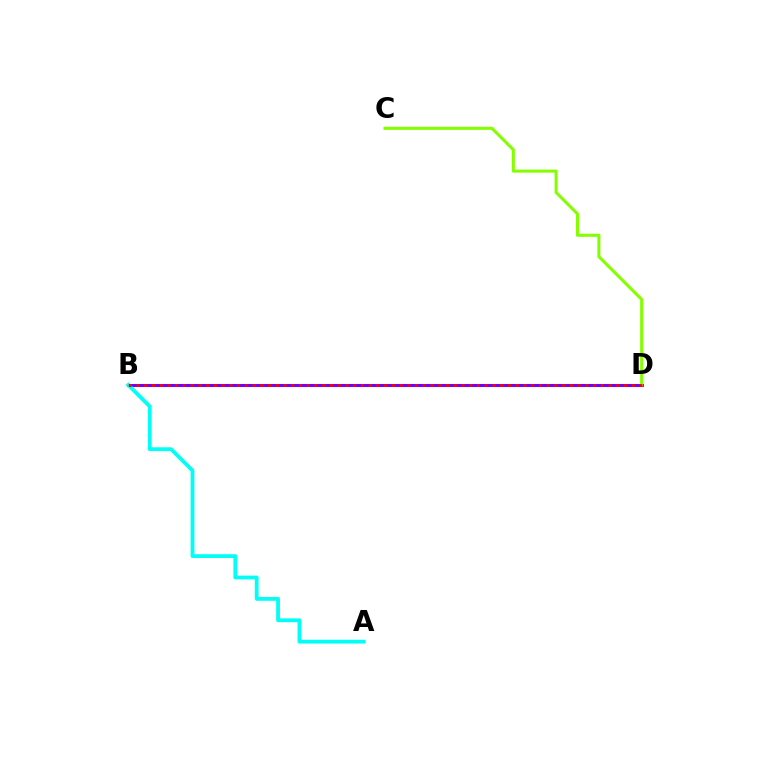{('B', 'D'): [{'color': '#7200ff', 'line_style': 'solid', 'thickness': 2.2}, {'color': '#ff0000', 'line_style': 'dotted', 'thickness': 2.1}], ('A', 'B'): [{'color': '#00fff6', 'line_style': 'solid', 'thickness': 2.73}], ('C', 'D'): [{'color': '#84ff00', 'line_style': 'solid', 'thickness': 2.19}]}